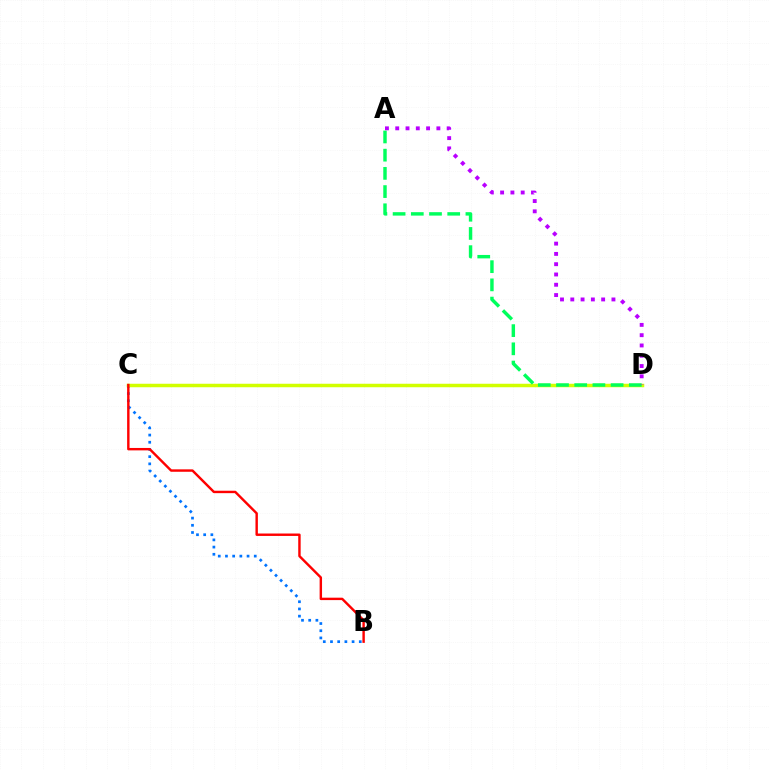{('B', 'C'): [{'color': '#0074ff', 'line_style': 'dotted', 'thickness': 1.96}, {'color': '#ff0000', 'line_style': 'solid', 'thickness': 1.74}], ('C', 'D'): [{'color': '#d1ff00', 'line_style': 'solid', 'thickness': 2.51}], ('A', 'D'): [{'color': '#00ff5c', 'line_style': 'dashed', 'thickness': 2.47}, {'color': '#b900ff', 'line_style': 'dotted', 'thickness': 2.79}]}